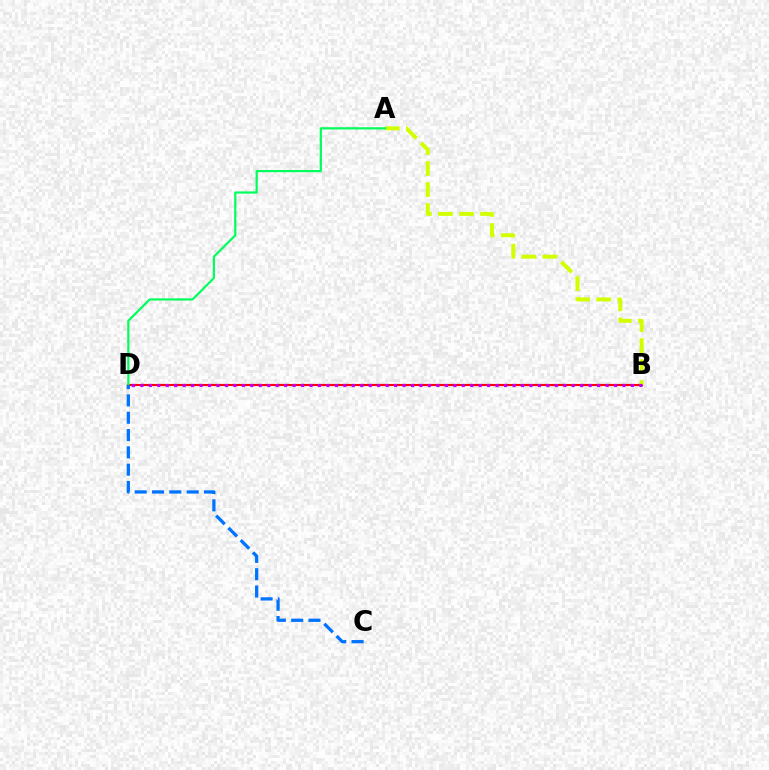{('B', 'D'): [{'color': '#ff0000', 'line_style': 'solid', 'thickness': 1.54}, {'color': '#b900ff', 'line_style': 'dotted', 'thickness': 2.3}], ('A', 'B'): [{'color': '#d1ff00', 'line_style': 'dashed', 'thickness': 2.86}], ('A', 'D'): [{'color': '#00ff5c', 'line_style': 'solid', 'thickness': 1.58}], ('C', 'D'): [{'color': '#0074ff', 'line_style': 'dashed', 'thickness': 2.35}]}